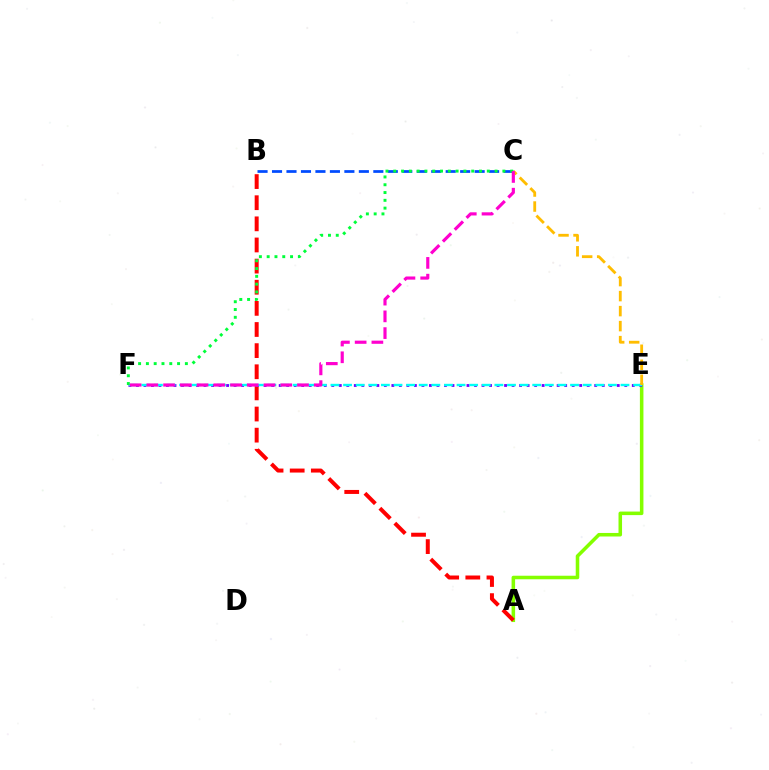{('A', 'E'): [{'color': '#84ff00', 'line_style': 'solid', 'thickness': 2.55}], ('A', 'B'): [{'color': '#ff0000', 'line_style': 'dashed', 'thickness': 2.87}], ('E', 'F'): [{'color': '#7200ff', 'line_style': 'dotted', 'thickness': 2.04}, {'color': '#00fff6', 'line_style': 'dashed', 'thickness': 1.71}], ('B', 'C'): [{'color': '#004bff', 'line_style': 'dashed', 'thickness': 1.97}], ('C', 'F'): [{'color': '#00ff39', 'line_style': 'dotted', 'thickness': 2.12}, {'color': '#ff00cf', 'line_style': 'dashed', 'thickness': 2.27}], ('C', 'E'): [{'color': '#ffbd00', 'line_style': 'dashed', 'thickness': 2.04}]}